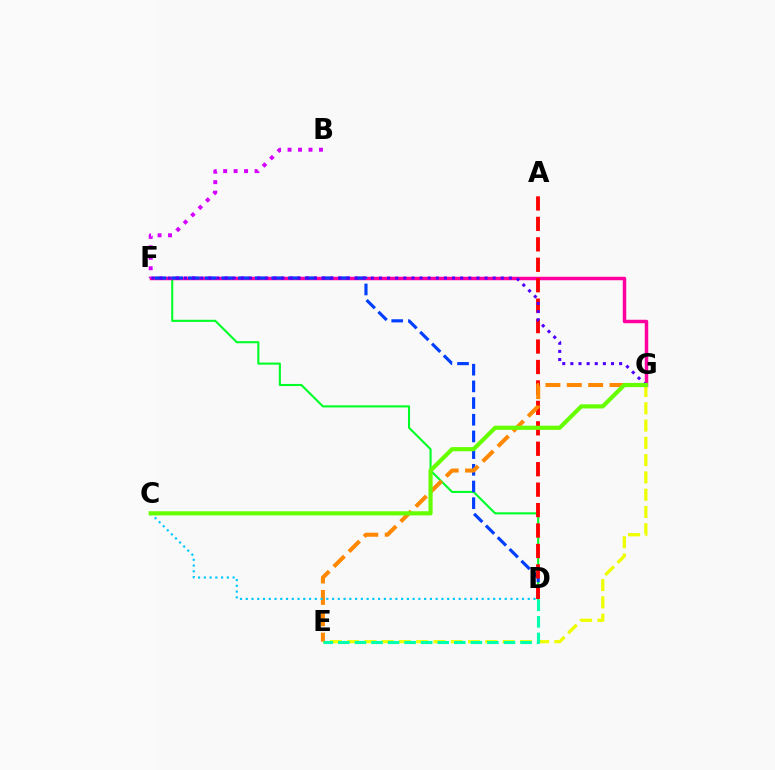{('D', 'F'): [{'color': '#00ff27', 'line_style': 'solid', 'thickness': 1.51}, {'color': '#003fff', 'line_style': 'dashed', 'thickness': 2.27}], ('F', 'G'): [{'color': '#ff00a0', 'line_style': 'solid', 'thickness': 2.5}, {'color': '#4f00ff', 'line_style': 'dotted', 'thickness': 2.21}], ('E', 'G'): [{'color': '#eeff00', 'line_style': 'dashed', 'thickness': 2.35}, {'color': '#ff8800', 'line_style': 'dashed', 'thickness': 2.9}], ('A', 'D'): [{'color': '#ff0000', 'line_style': 'dashed', 'thickness': 2.78}], ('B', 'F'): [{'color': '#d600ff', 'line_style': 'dotted', 'thickness': 2.84}], ('C', 'D'): [{'color': '#00c7ff', 'line_style': 'dotted', 'thickness': 1.56}], ('C', 'G'): [{'color': '#66ff00', 'line_style': 'solid', 'thickness': 2.99}], ('D', 'E'): [{'color': '#00ffaf', 'line_style': 'dashed', 'thickness': 2.25}]}